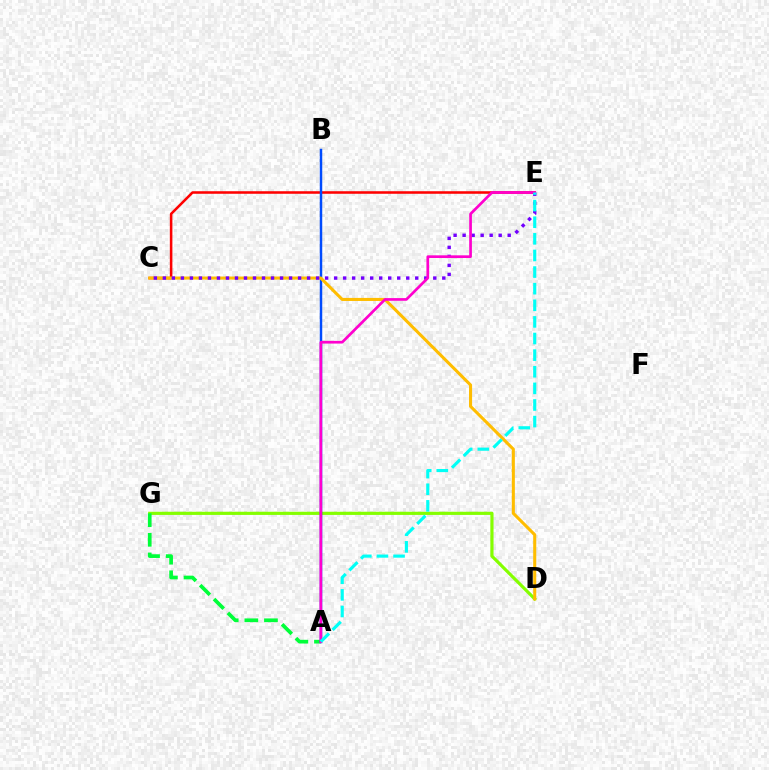{('C', 'E'): [{'color': '#ff0000', 'line_style': 'solid', 'thickness': 1.84}, {'color': '#7200ff', 'line_style': 'dotted', 'thickness': 2.45}], ('D', 'G'): [{'color': '#84ff00', 'line_style': 'solid', 'thickness': 2.29}], ('A', 'G'): [{'color': '#00ff39', 'line_style': 'dashed', 'thickness': 2.67}], ('A', 'B'): [{'color': '#004bff', 'line_style': 'solid', 'thickness': 1.78}], ('C', 'D'): [{'color': '#ffbd00', 'line_style': 'solid', 'thickness': 2.21}], ('A', 'E'): [{'color': '#ff00cf', 'line_style': 'solid', 'thickness': 1.94}, {'color': '#00fff6', 'line_style': 'dashed', 'thickness': 2.26}]}